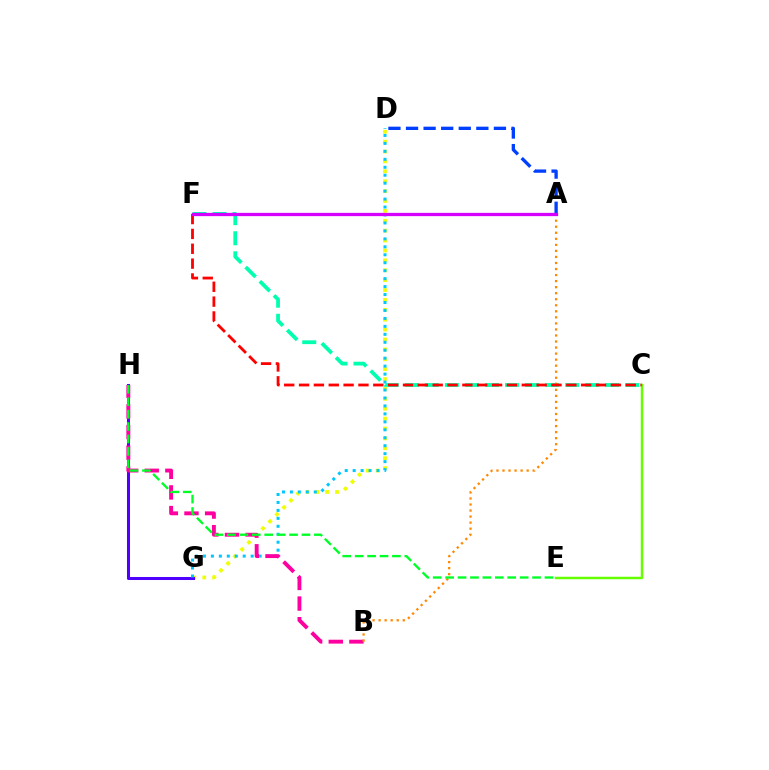{('C', 'F'): [{'color': '#00ffaf', 'line_style': 'dashed', 'thickness': 2.72}, {'color': '#ff0000', 'line_style': 'dashed', 'thickness': 2.02}], ('D', 'G'): [{'color': '#eeff00', 'line_style': 'dotted', 'thickness': 2.69}, {'color': '#00c7ff', 'line_style': 'dotted', 'thickness': 2.16}], ('G', 'H'): [{'color': '#4f00ff', 'line_style': 'solid', 'thickness': 2.19}], ('A', 'D'): [{'color': '#003fff', 'line_style': 'dashed', 'thickness': 2.39}], ('B', 'H'): [{'color': '#ff00a0', 'line_style': 'dashed', 'thickness': 2.8}], ('C', 'E'): [{'color': '#66ff00', 'line_style': 'solid', 'thickness': 1.8}], ('A', 'B'): [{'color': '#ff8800', 'line_style': 'dotted', 'thickness': 1.64}], ('E', 'H'): [{'color': '#00ff27', 'line_style': 'dashed', 'thickness': 1.69}], ('A', 'F'): [{'color': '#d600ff', 'line_style': 'solid', 'thickness': 2.36}]}